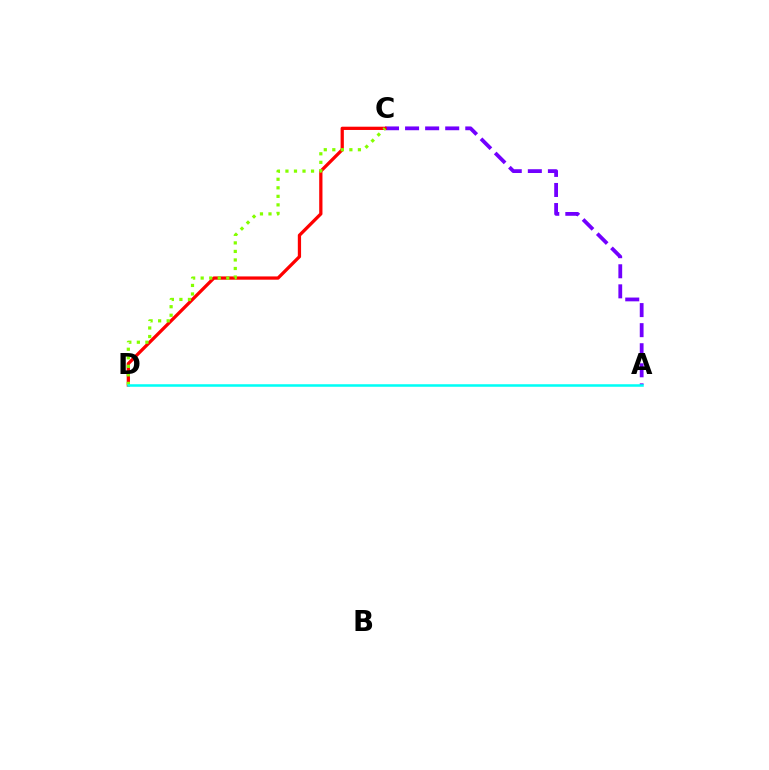{('A', 'C'): [{'color': '#7200ff', 'line_style': 'dashed', 'thickness': 2.73}], ('C', 'D'): [{'color': '#ff0000', 'line_style': 'solid', 'thickness': 2.35}, {'color': '#84ff00', 'line_style': 'dotted', 'thickness': 2.32}], ('A', 'D'): [{'color': '#00fff6', 'line_style': 'solid', 'thickness': 1.83}]}